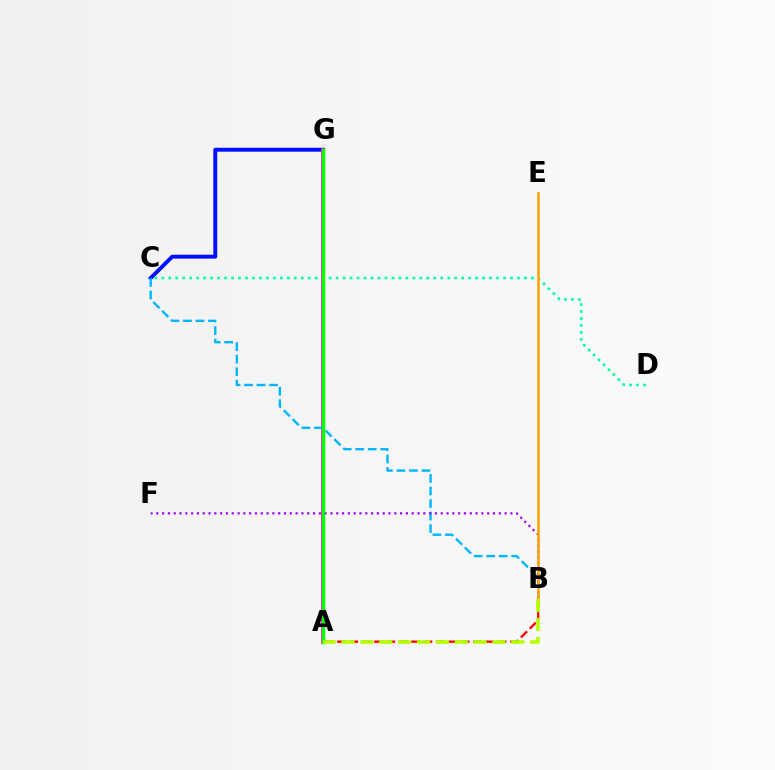{('C', 'G'): [{'color': '#0010ff', 'line_style': 'solid', 'thickness': 2.82}], ('A', 'B'): [{'color': '#ff0000', 'line_style': 'dashed', 'thickness': 1.68}, {'color': '#b3ff00', 'line_style': 'dashed', 'thickness': 2.56}], ('A', 'G'): [{'color': '#ff00bd', 'line_style': 'solid', 'thickness': 2.66}, {'color': '#08ff00', 'line_style': 'solid', 'thickness': 2.47}], ('C', 'D'): [{'color': '#00ff9d', 'line_style': 'dotted', 'thickness': 1.89}], ('B', 'C'): [{'color': '#00b5ff', 'line_style': 'dashed', 'thickness': 1.7}], ('B', 'F'): [{'color': '#9b00ff', 'line_style': 'dotted', 'thickness': 1.58}], ('B', 'E'): [{'color': '#ffa500', 'line_style': 'solid', 'thickness': 1.85}]}